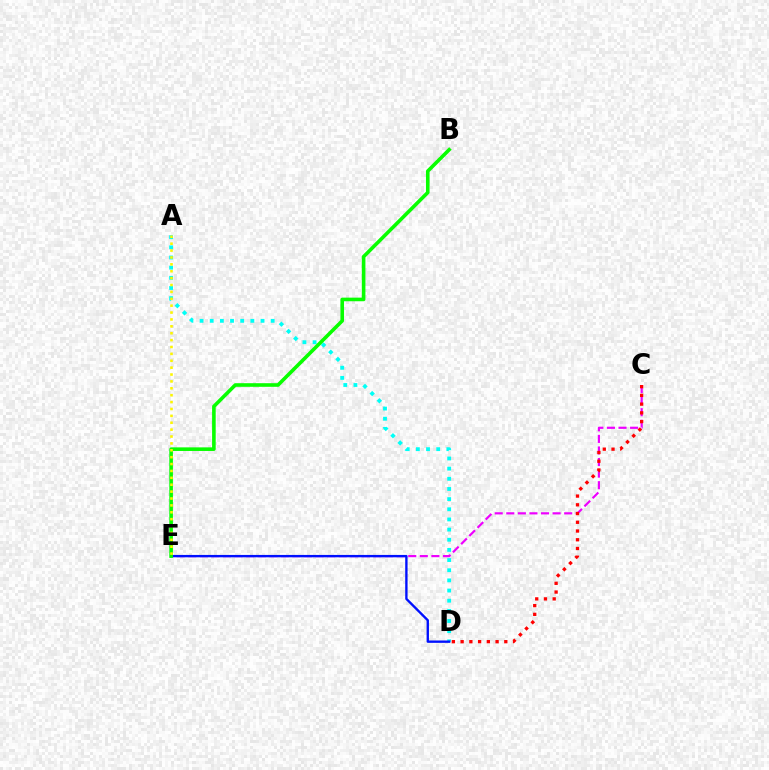{('A', 'D'): [{'color': '#00fff6', 'line_style': 'dotted', 'thickness': 2.76}], ('C', 'E'): [{'color': '#ee00ff', 'line_style': 'dashed', 'thickness': 1.57}], ('D', 'E'): [{'color': '#0010ff', 'line_style': 'solid', 'thickness': 1.7}], ('B', 'E'): [{'color': '#08ff00', 'line_style': 'solid', 'thickness': 2.6}], ('C', 'D'): [{'color': '#ff0000', 'line_style': 'dotted', 'thickness': 2.37}], ('A', 'E'): [{'color': '#fcf500', 'line_style': 'dotted', 'thickness': 1.87}]}